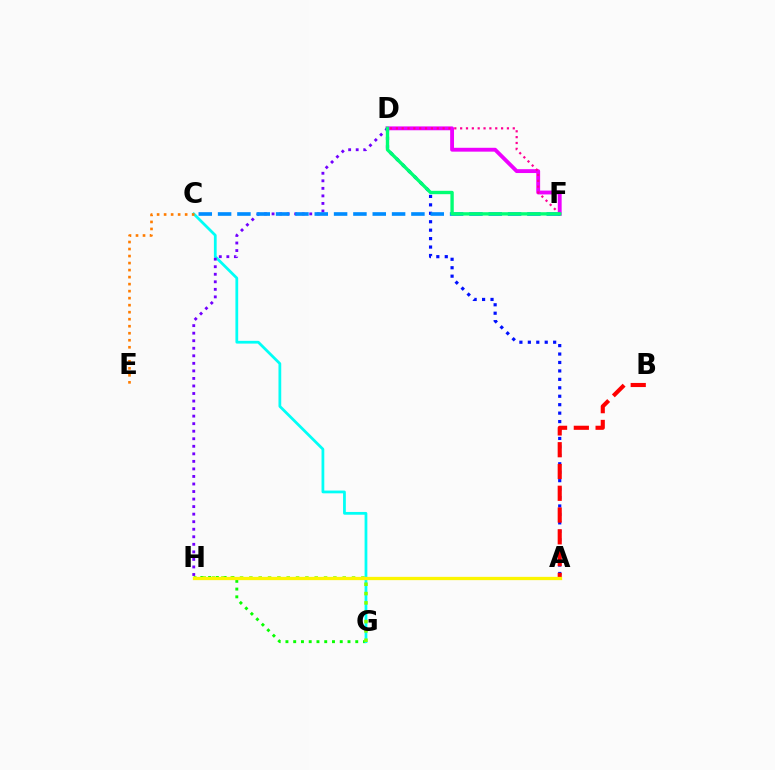{('G', 'H'): [{'color': '#08ff00', 'line_style': 'dotted', 'thickness': 2.11}, {'color': '#84ff00', 'line_style': 'dotted', 'thickness': 2.54}], ('A', 'D'): [{'color': '#0010ff', 'line_style': 'dotted', 'thickness': 2.29}], ('C', 'G'): [{'color': '#00fff6', 'line_style': 'solid', 'thickness': 1.99}], ('D', 'F'): [{'color': '#ee00ff', 'line_style': 'solid', 'thickness': 2.78}, {'color': '#ff0094', 'line_style': 'dotted', 'thickness': 1.59}, {'color': '#00ff74', 'line_style': 'solid', 'thickness': 2.42}], ('C', 'E'): [{'color': '#ff7c00', 'line_style': 'dotted', 'thickness': 1.91}], ('D', 'H'): [{'color': '#7200ff', 'line_style': 'dotted', 'thickness': 2.05}], ('C', 'F'): [{'color': '#008cff', 'line_style': 'dashed', 'thickness': 2.63}], ('A', 'B'): [{'color': '#ff0000', 'line_style': 'dashed', 'thickness': 2.96}], ('A', 'H'): [{'color': '#fcf500', 'line_style': 'solid', 'thickness': 2.37}]}